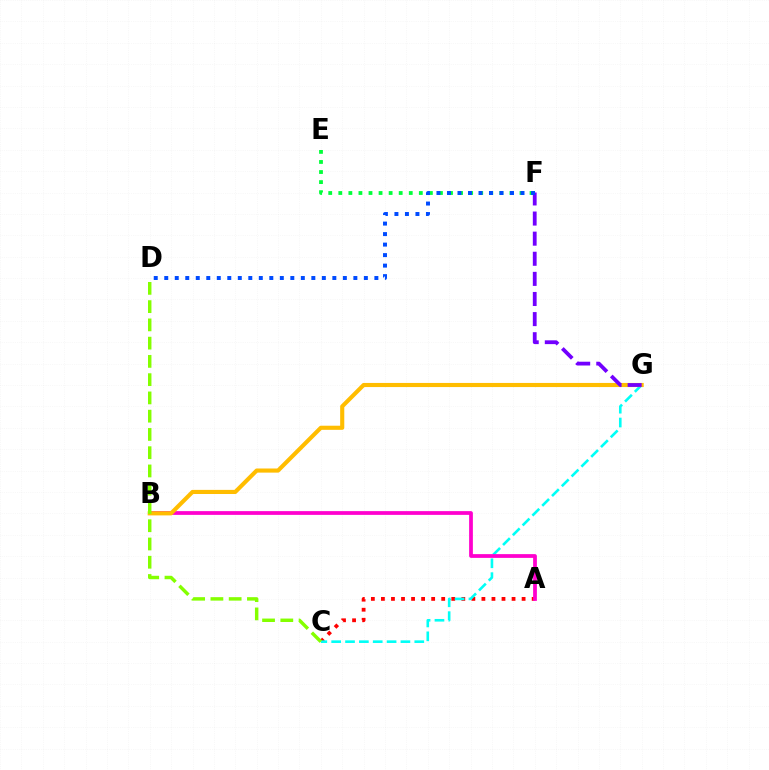{('A', 'C'): [{'color': '#ff0000', 'line_style': 'dotted', 'thickness': 2.73}], ('C', 'G'): [{'color': '#00fff6', 'line_style': 'dashed', 'thickness': 1.88}], ('E', 'F'): [{'color': '#00ff39', 'line_style': 'dotted', 'thickness': 2.73}], ('A', 'B'): [{'color': '#ff00cf', 'line_style': 'solid', 'thickness': 2.7}], ('B', 'G'): [{'color': '#ffbd00', 'line_style': 'solid', 'thickness': 2.97}], ('F', 'G'): [{'color': '#7200ff', 'line_style': 'dashed', 'thickness': 2.73}], ('C', 'D'): [{'color': '#84ff00', 'line_style': 'dashed', 'thickness': 2.48}], ('D', 'F'): [{'color': '#004bff', 'line_style': 'dotted', 'thickness': 2.85}]}